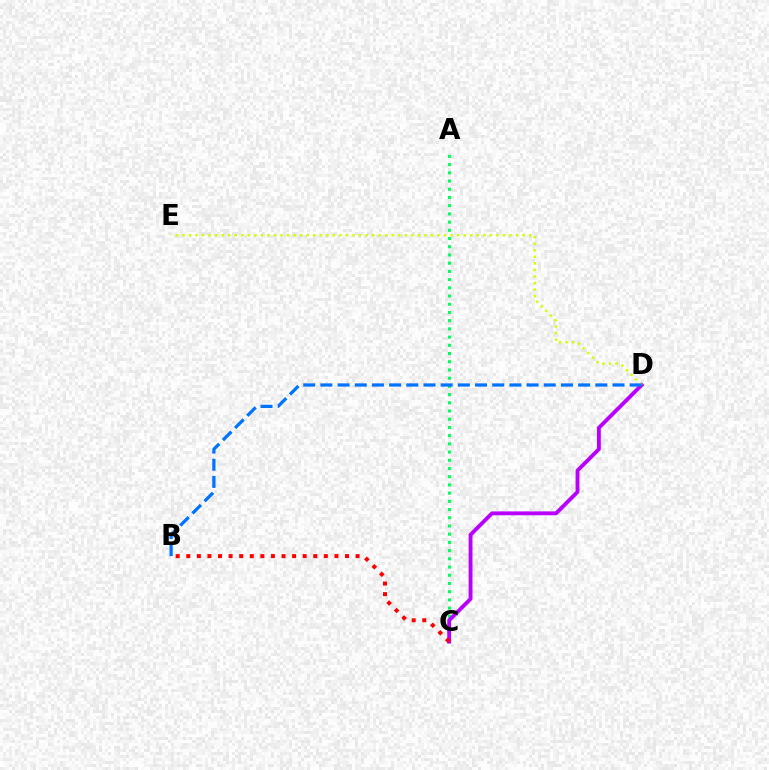{('A', 'C'): [{'color': '#00ff5c', 'line_style': 'dotted', 'thickness': 2.23}], ('C', 'D'): [{'color': '#b900ff', 'line_style': 'solid', 'thickness': 2.77}], ('D', 'E'): [{'color': '#d1ff00', 'line_style': 'dotted', 'thickness': 1.78}], ('B', 'D'): [{'color': '#0074ff', 'line_style': 'dashed', 'thickness': 2.33}], ('B', 'C'): [{'color': '#ff0000', 'line_style': 'dotted', 'thickness': 2.87}]}